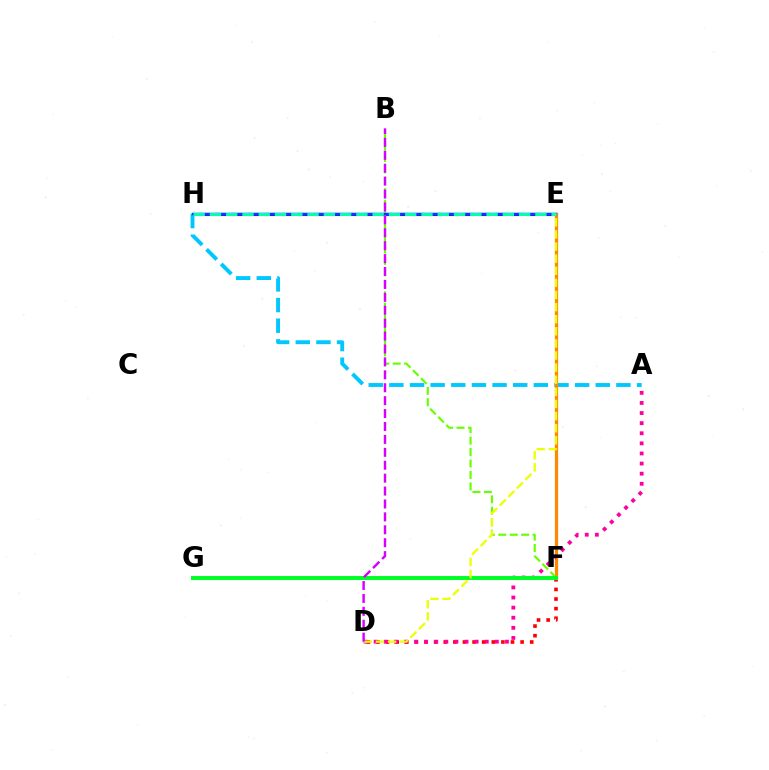{('A', 'H'): [{'color': '#00c7ff', 'line_style': 'dashed', 'thickness': 2.8}], ('E', 'H'): [{'color': '#4f00ff', 'line_style': 'dashed', 'thickness': 2.24}, {'color': '#003fff', 'line_style': 'solid', 'thickness': 1.77}, {'color': '#00ffaf', 'line_style': 'dashed', 'thickness': 2.21}], ('D', 'F'): [{'color': '#ff0000', 'line_style': 'dotted', 'thickness': 2.61}], ('E', 'F'): [{'color': '#ff8800', 'line_style': 'solid', 'thickness': 2.34}], ('B', 'F'): [{'color': '#66ff00', 'line_style': 'dashed', 'thickness': 1.55}], ('A', 'D'): [{'color': '#ff00a0', 'line_style': 'dotted', 'thickness': 2.75}], ('F', 'G'): [{'color': '#00ff27', 'line_style': 'solid', 'thickness': 2.85}], ('D', 'E'): [{'color': '#eeff00', 'line_style': 'dashed', 'thickness': 1.65}], ('B', 'D'): [{'color': '#d600ff', 'line_style': 'dashed', 'thickness': 1.75}]}